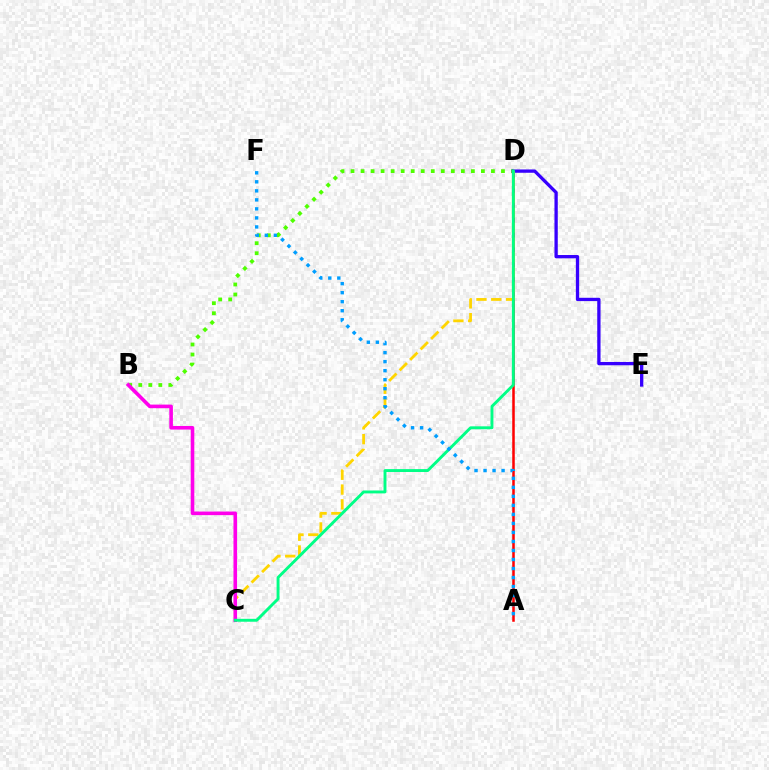{('A', 'D'): [{'color': '#ff0000', 'line_style': 'solid', 'thickness': 1.82}], ('B', 'D'): [{'color': '#4fff00', 'line_style': 'dotted', 'thickness': 2.72}], ('D', 'E'): [{'color': '#3700ff', 'line_style': 'solid', 'thickness': 2.38}], ('C', 'D'): [{'color': '#ffd500', 'line_style': 'dashed', 'thickness': 2.01}, {'color': '#00ff86', 'line_style': 'solid', 'thickness': 2.09}], ('B', 'C'): [{'color': '#ff00ed', 'line_style': 'solid', 'thickness': 2.59}], ('A', 'F'): [{'color': '#009eff', 'line_style': 'dotted', 'thickness': 2.45}]}